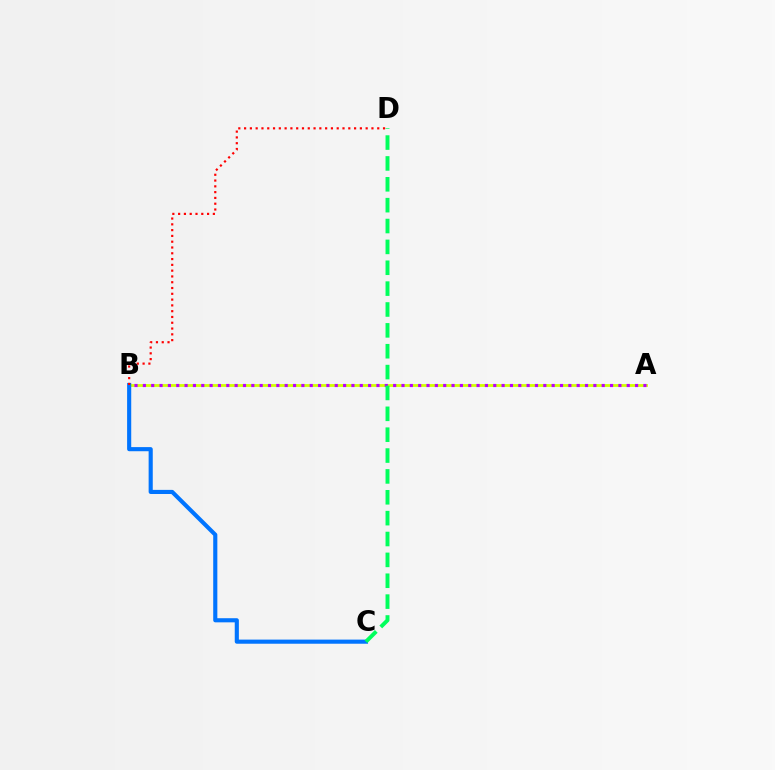{('A', 'B'): [{'color': '#d1ff00', 'line_style': 'solid', 'thickness': 2.02}, {'color': '#b900ff', 'line_style': 'dotted', 'thickness': 2.27}], ('B', 'C'): [{'color': '#0074ff', 'line_style': 'solid', 'thickness': 2.97}], ('B', 'D'): [{'color': '#ff0000', 'line_style': 'dotted', 'thickness': 1.57}], ('C', 'D'): [{'color': '#00ff5c', 'line_style': 'dashed', 'thickness': 2.83}]}